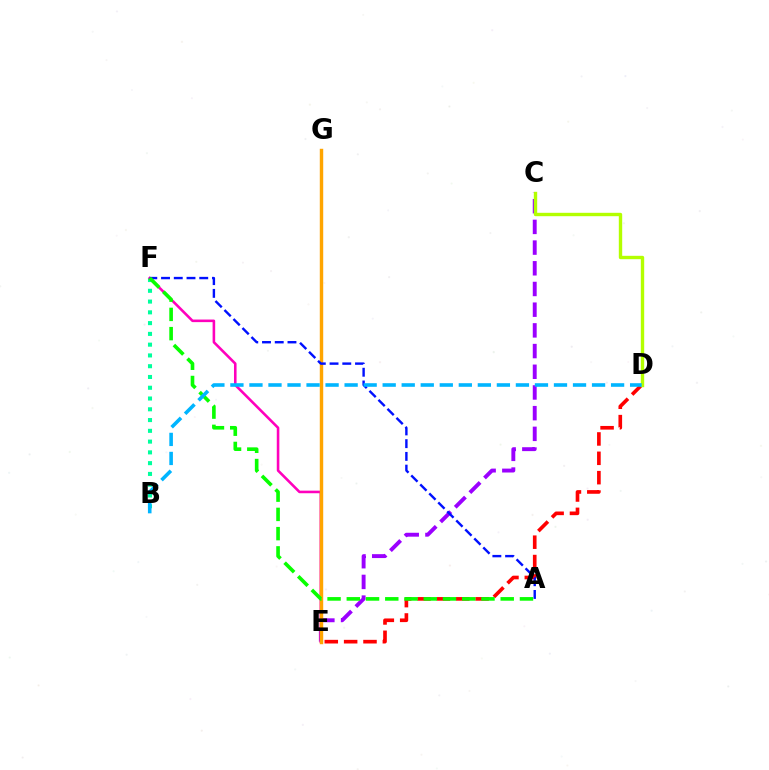{('B', 'F'): [{'color': '#00ff9d', 'line_style': 'dotted', 'thickness': 2.93}], ('C', 'E'): [{'color': '#9b00ff', 'line_style': 'dashed', 'thickness': 2.81}], ('E', 'F'): [{'color': '#ff00bd', 'line_style': 'solid', 'thickness': 1.86}], ('D', 'E'): [{'color': '#ff0000', 'line_style': 'dashed', 'thickness': 2.63}], ('E', 'G'): [{'color': '#ffa500', 'line_style': 'solid', 'thickness': 2.46}], ('C', 'D'): [{'color': '#b3ff00', 'line_style': 'solid', 'thickness': 2.43}], ('A', 'F'): [{'color': '#0010ff', 'line_style': 'dashed', 'thickness': 1.73}, {'color': '#08ff00', 'line_style': 'dashed', 'thickness': 2.61}], ('B', 'D'): [{'color': '#00b5ff', 'line_style': 'dashed', 'thickness': 2.59}]}